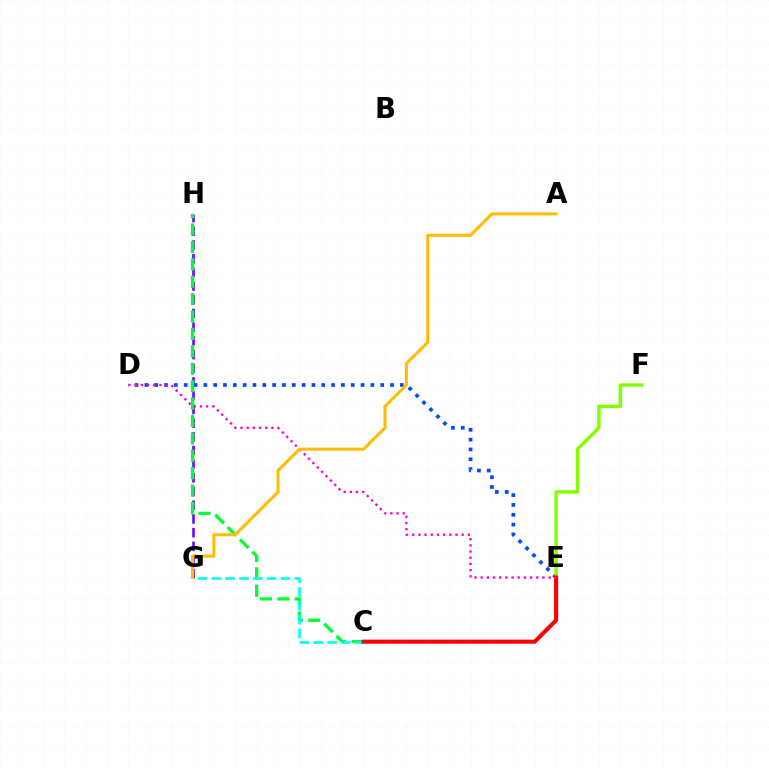{('G', 'H'): [{'color': '#7200ff', 'line_style': 'dashed', 'thickness': 1.86}], ('D', 'E'): [{'color': '#004bff', 'line_style': 'dotted', 'thickness': 2.67}, {'color': '#ff00cf', 'line_style': 'dotted', 'thickness': 1.68}], ('C', 'H'): [{'color': '#00ff39', 'line_style': 'dashed', 'thickness': 2.36}], ('E', 'F'): [{'color': '#84ff00', 'line_style': 'solid', 'thickness': 2.47}], ('C', 'G'): [{'color': '#00fff6', 'line_style': 'dashed', 'thickness': 1.88}], ('C', 'E'): [{'color': '#ff0000', 'line_style': 'solid', 'thickness': 2.94}], ('A', 'G'): [{'color': '#ffbd00', 'line_style': 'solid', 'thickness': 2.21}]}